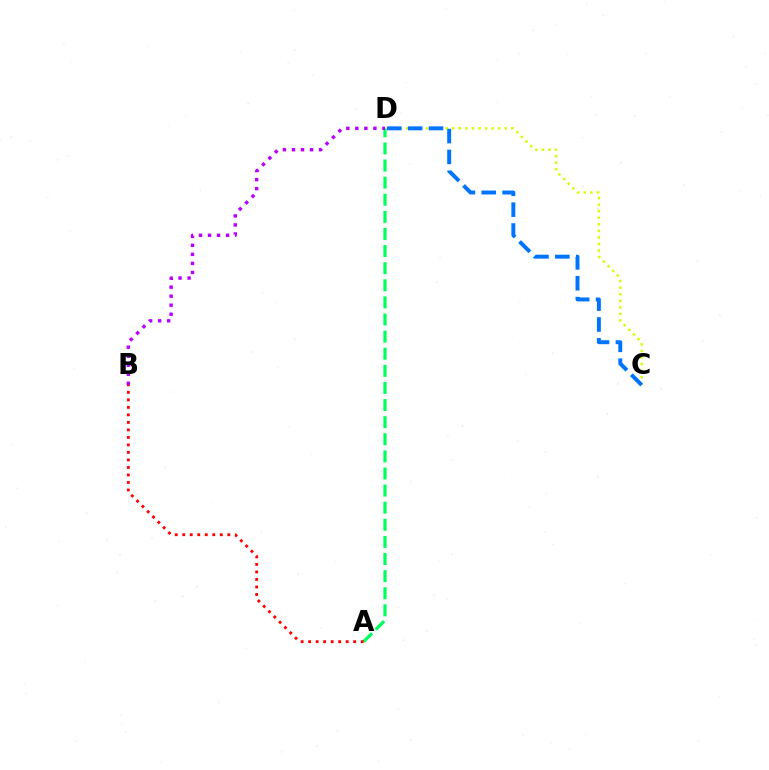{('C', 'D'): [{'color': '#d1ff00', 'line_style': 'dotted', 'thickness': 1.78}, {'color': '#0074ff', 'line_style': 'dashed', 'thickness': 2.84}], ('A', 'D'): [{'color': '#00ff5c', 'line_style': 'dashed', 'thickness': 2.32}], ('B', 'D'): [{'color': '#b900ff', 'line_style': 'dotted', 'thickness': 2.45}], ('A', 'B'): [{'color': '#ff0000', 'line_style': 'dotted', 'thickness': 2.04}]}